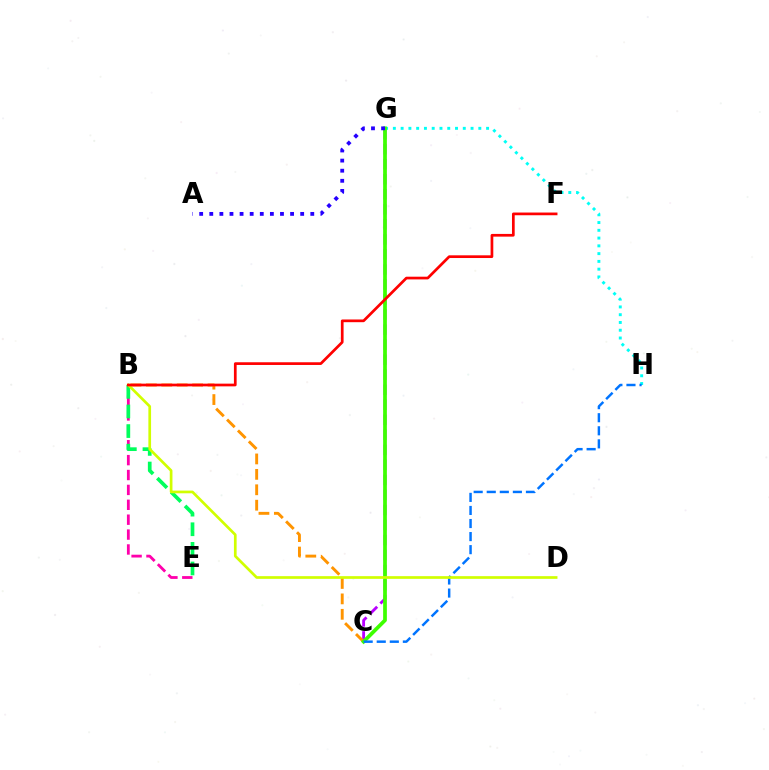{('C', 'G'): [{'color': '#b900ff', 'line_style': 'dashed', 'thickness': 2.04}, {'color': '#3dff00', 'line_style': 'solid', 'thickness': 2.68}], ('G', 'H'): [{'color': '#00fff6', 'line_style': 'dotted', 'thickness': 2.11}], ('B', 'E'): [{'color': '#ff00ac', 'line_style': 'dashed', 'thickness': 2.02}, {'color': '#00ff5c', 'line_style': 'dashed', 'thickness': 2.66}], ('B', 'C'): [{'color': '#ff9400', 'line_style': 'dashed', 'thickness': 2.09}], ('C', 'H'): [{'color': '#0074ff', 'line_style': 'dashed', 'thickness': 1.78}], ('B', 'D'): [{'color': '#d1ff00', 'line_style': 'solid', 'thickness': 1.94}], ('B', 'F'): [{'color': '#ff0000', 'line_style': 'solid', 'thickness': 1.95}], ('A', 'G'): [{'color': '#2500ff', 'line_style': 'dotted', 'thickness': 2.74}]}